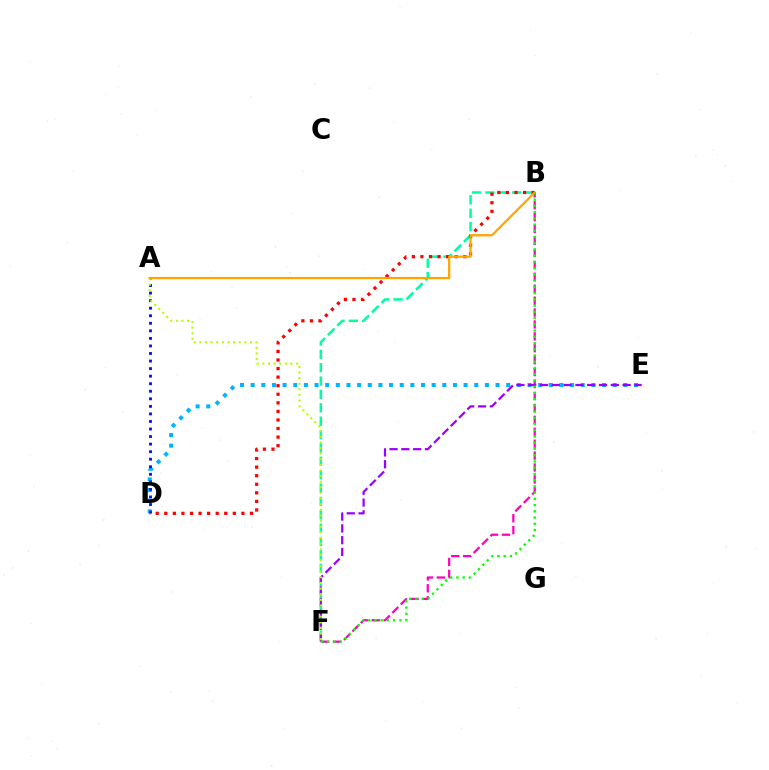{('B', 'F'): [{'color': '#ff00bd', 'line_style': 'dashed', 'thickness': 1.62}, {'color': '#00ff9d', 'line_style': 'dashed', 'thickness': 1.82}, {'color': '#08ff00', 'line_style': 'dotted', 'thickness': 1.69}], ('D', 'E'): [{'color': '#00b5ff', 'line_style': 'dotted', 'thickness': 2.89}], ('A', 'D'): [{'color': '#0010ff', 'line_style': 'dotted', 'thickness': 2.05}], ('E', 'F'): [{'color': '#9b00ff', 'line_style': 'dashed', 'thickness': 1.6}], ('B', 'D'): [{'color': '#ff0000', 'line_style': 'dotted', 'thickness': 2.33}], ('A', 'F'): [{'color': '#b3ff00', 'line_style': 'dotted', 'thickness': 1.53}], ('A', 'B'): [{'color': '#ffa500', 'line_style': 'solid', 'thickness': 1.63}]}